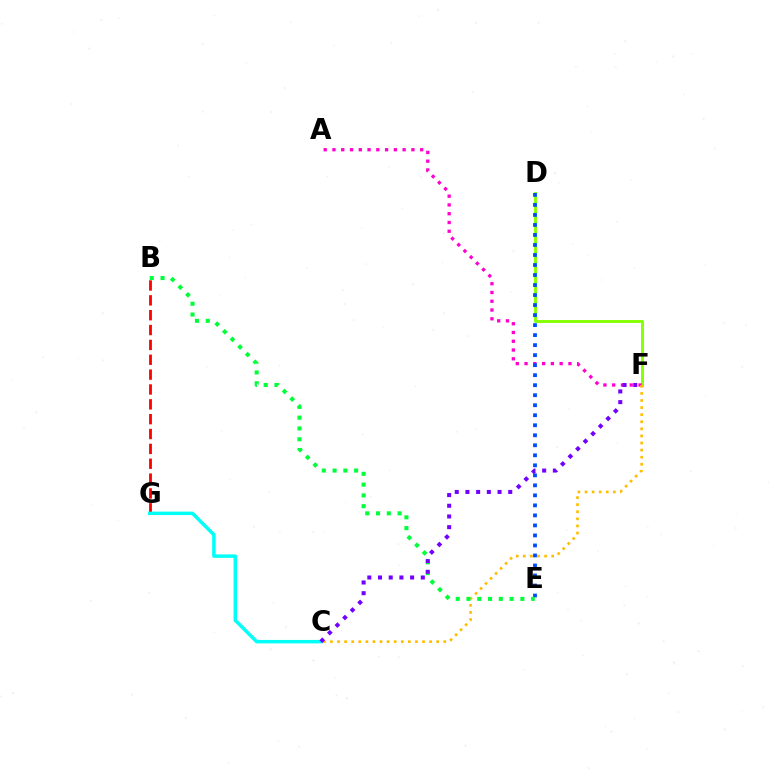{('D', 'F'): [{'color': '#84ff00', 'line_style': 'solid', 'thickness': 2.07}], ('A', 'F'): [{'color': '#ff00cf', 'line_style': 'dotted', 'thickness': 2.38}], ('C', 'F'): [{'color': '#ffbd00', 'line_style': 'dotted', 'thickness': 1.92}, {'color': '#7200ff', 'line_style': 'dotted', 'thickness': 2.91}], ('D', 'E'): [{'color': '#004bff', 'line_style': 'dotted', 'thickness': 2.72}], ('B', 'G'): [{'color': '#ff0000', 'line_style': 'dashed', 'thickness': 2.02}], ('B', 'E'): [{'color': '#00ff39', 'line_style': 'dotted', 'thickness': 2.93}], ('C', 'G'): [{'color': '#00fff6', 'line_style': 'solid', 'thickness': 2.48}]}